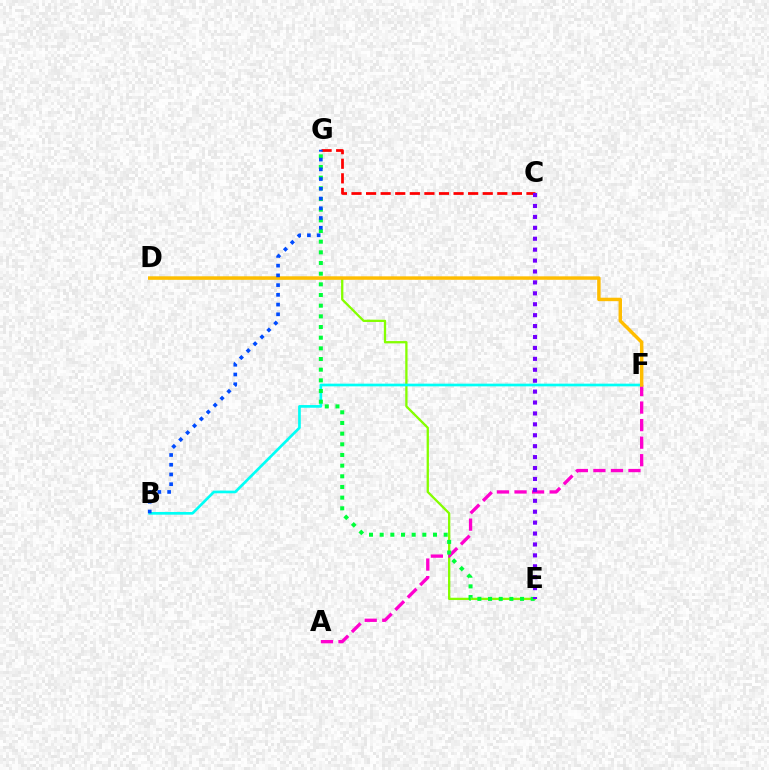{('C', 'G'): [{'color': '#ff0000', 'line_style': 'dashed', 'thickness': 1.98}], ('D', 'E'): [{'color': '#84ff00', 'line_style': 'solid', 'thickness': 1.65}], ('A', 'F'): [{'color': '#ff00cf', 'line_style': 'dashed', 'thickness': 2.38}], ('B', 'F'): [{'color': '#00fff6', 'line_style': 'solid', 'thickness': 1.93}], ('D', 'F'): [{'color': '#ffbd00', 'line_style': 'solid', 'thickness': 2.48}], ('E', 'G'): [{'color': '#00ff39', 'line_style': 'dotted', 'thickness': 2.9}], ('C', 'E'): [{'color': '#7200ff', 'line_style': 'dotted', 'thickness': 2.97}], ('B', 'G'): [{'color': '#004bff', 'line_style': 'dotted', 'thickness': 2.65}]}